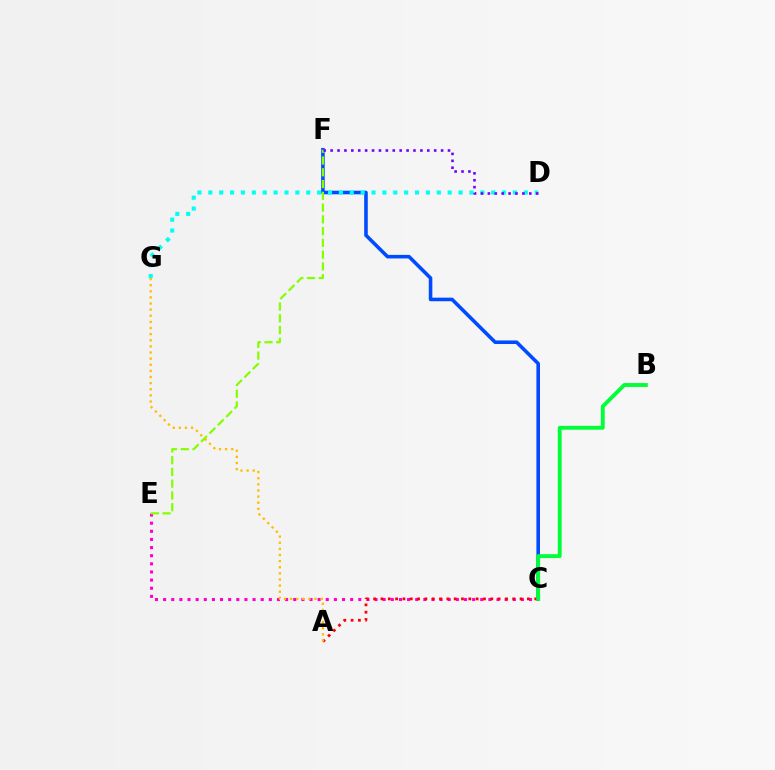{('C', 'F'): [{'color': '#004bff', 'line_style': 'solid', 'thickness': 2.57}], ('C', 'E'): [{'color': '#ff00cf', 'line_style': 'dotted', 'thickness': 2.21}], ('D', 'G'): [{'color': '#00fff6', 'line_style': 'dotted', 'thickness': 2.96}], ('A', 'C'): [{'color': '#ff0000', 'line_style': 'dotted', 'thickness': 1.99}], ('B', 'C'): [{'color': '#00ff39', 'line_style': 'solid', 'thickness': 2.8}], ('E', 'F'): [{'color': '#84ff00', 'line_style': 'dashed', 'thickness': 1.6}], ('D', 'F'): [{'color': '#7200ff', 'line_style': 'dotted', 'thickness': 1.88}], ('A', 'G'): [{'color': '#ffbd00', 'line_style': 'dotted', 'thickness': 1.66}]}